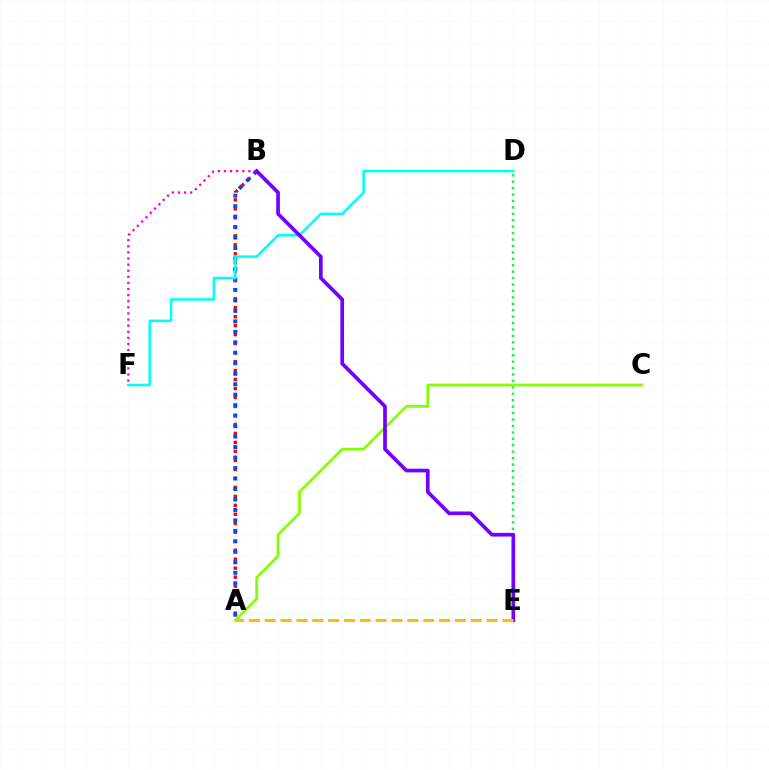{('A', 'B'): [{'color': '#ff0000', 'line_style': 'dotted', 'thickness': 2.44}, {'color': '#004bff', 'line_style': 'dotted', 'thickness': 2.85}], ('D', 'F'): [{'color': '#00fff6', 'line_style': 'solid', 'thickness': 1.83}], ('D', 'E'): [{'color': '#00ff39', 'line_style': 'dotted', 'thickness': 1.75}], ('A', 'C'): [{'color': '#84ff00', 'line_style': 'solid', 'thickness': 1.97}], ('B', 'F'): [{'color': '#ff00cf', 'line_style': 'dotted', 'thickness': 1.66}], ('B', 'E'): [{'color': '#7200ff', 'line_style': 'solid', 'thickness': 2.65}], ('A', 'E'): [{'color': '#ffbd00', 'line_style': 'dashed', 'thickness': 2.15}]}